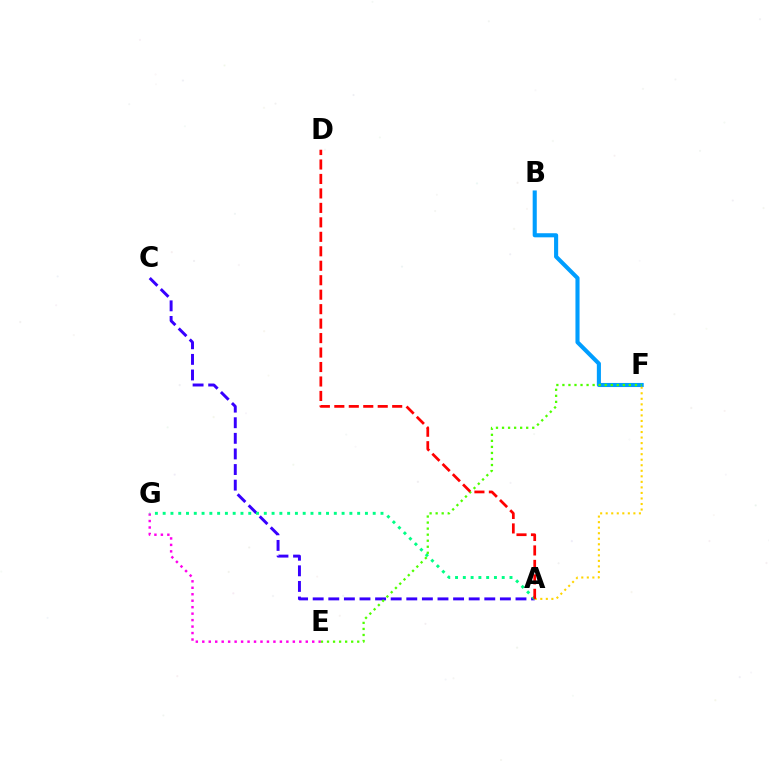{('B', 'F'): [{'color': '#009eff', 'line_style': 'solid', 'thickness': 2.95}], ('A', 'C'): [{'color': '#3700ff', 'line_style': 'dashed', 'thickness': 2.12}], ('A', 'F'): [{'color': '#ffd500', 'line_style': 'dotted', 'thickness': 1.5}], ('E', 'G'): [{'color': '#ff00ed', 'line_style': 'dotted', 'thickness': 1.76}], ('A', 'G'): [{'color': '#00ff86', 'line_style': 'dotted', 'thickness': 2.11}], ('E', 'F'): [{'color': '#4fff00', 'line_style': 'dotted', 'thickness': 1.64}], ('A', 'D'): [{'color': '#ff0000', 'line_style': 'dashed', 'thickness': 1.97}]}